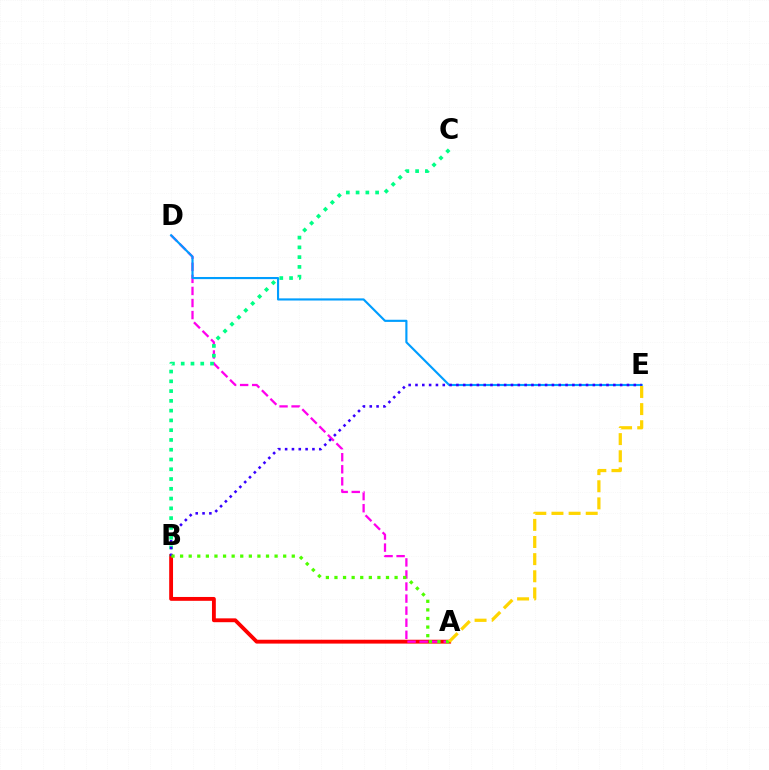{('A', 'B'): [{'color': '#ff0000', 'line_style': 'solid', 'thickness': 2.77}, {'color': '#4fff00', 'line_style': 'dotted', 'thickness': 2.33}], ('A', 'D'): [{'color': '#ff00ed', 'line_style': 'dashed', 'thickness': 1.64}], ('B', 'C'): [{'color': '#00ff86', 'line_style': 'dotted', 'thickness': 2.65}], ('D', 'E'): [{'color': '#009eff', 'line_style': 'solid', 'thickness': 1.54}], ('B', 'E'): [{'color': '#3700ff', 'line_style': 'dotted', 'thickness': 1.85}], ('A', 'E'): [{'color': '#ffd500', 'line_style': 'dashed', 'thickness': 2.33}]}